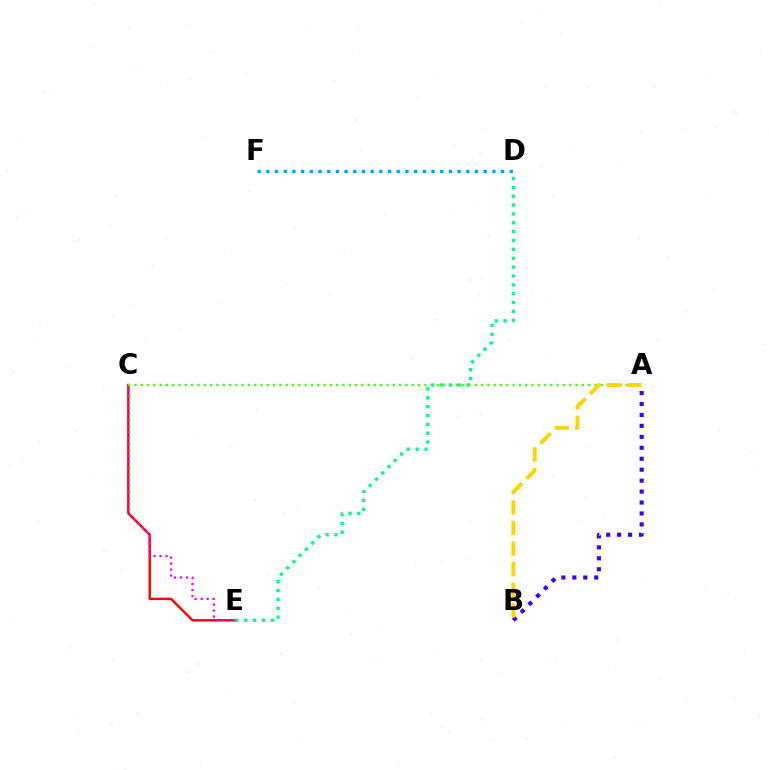{('A', 'B'): [{'color': '#3700ff', 'line_style': 'dotted', 'thickness': 2.97}, {'color': '#ffd500', 'line_style': 'dashed', 'thickness': 2.8}], ('C', 'E'): [{'color': '#ff0000', 'line_style': 'solid', 'thickness': 1.74}, {'color': '#ff00ed', 'line_style': 'dotted', 'thickness': 1.63}], ('D', 'F'): [{'color': '#009eff', 'line_style': 'dotted', 'thickness': 2.36}], ('A', 'C'): [{'color': '#4fff00', 'line_style': 'dotted', 'thickness': 1.71}], ('D', 'E'): [{'color': '#00ff86', 'line_style': 'dotted', 'thickness': 2.41}]}